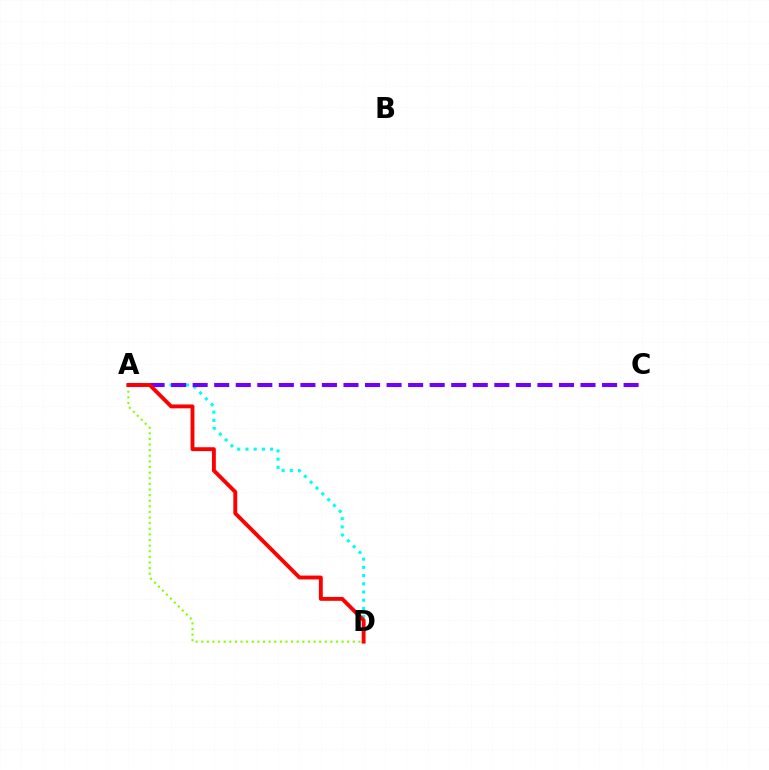{('A', 'D'): [{'color': '#00fff6', 'line_style': 'dotted', 'thickness': 2.23}, {'color': '#84ff00', 'line_style': 'dotted', 'thickness': 1.53}, {'color': '#ff0000', 'line_style': 'solid', 'thickness': 2.79}], ('A', 'C'): [{'color': '#7200ff', 'line_style': 'dashed', 'thickness': 2.93}]}